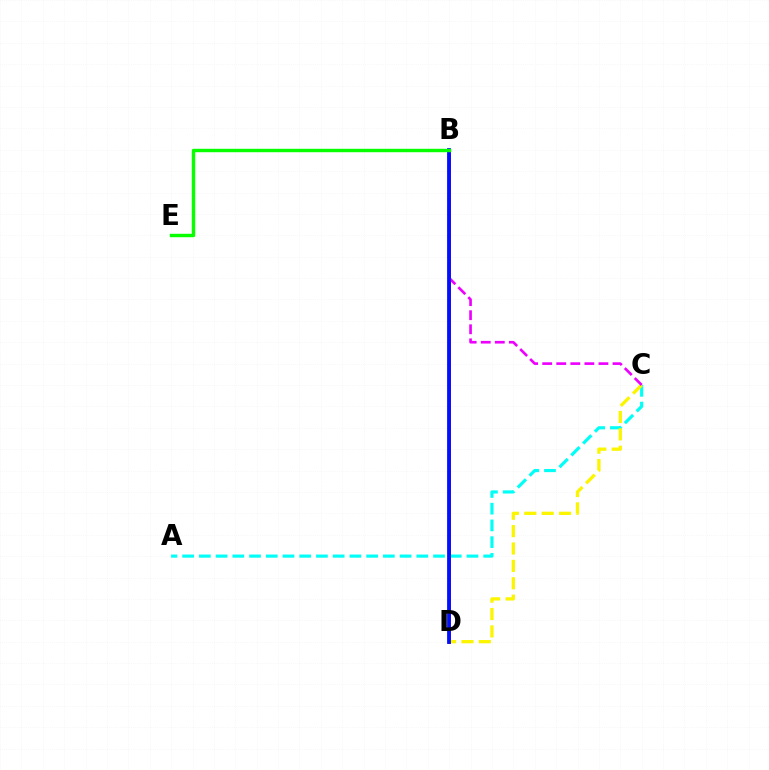{('A', 'C'): [{'color': '#00fff6', 'line_style': 'dashed', 'thickness': 2.27}], ('B', 'D'): [{'color': '#ff0000', 'line_style': 'solid', 'thickness': 2.11}, {'color': '#0010ff', 'line_style': 'solid', 'thickness': 2.73}], ('C', 'D'): [{'color': '#fcf500', 'line_style': 'dashed', 'thickness': 2.36}], ('B', 'C'): [{'color': '#ee00ff', 'line_style': 'dashed', 'thickness': 1.91}], ('B', 'E'): [{'color': '#08ff00', 'line_style': 'solid', 'thickness': 2.46}]}